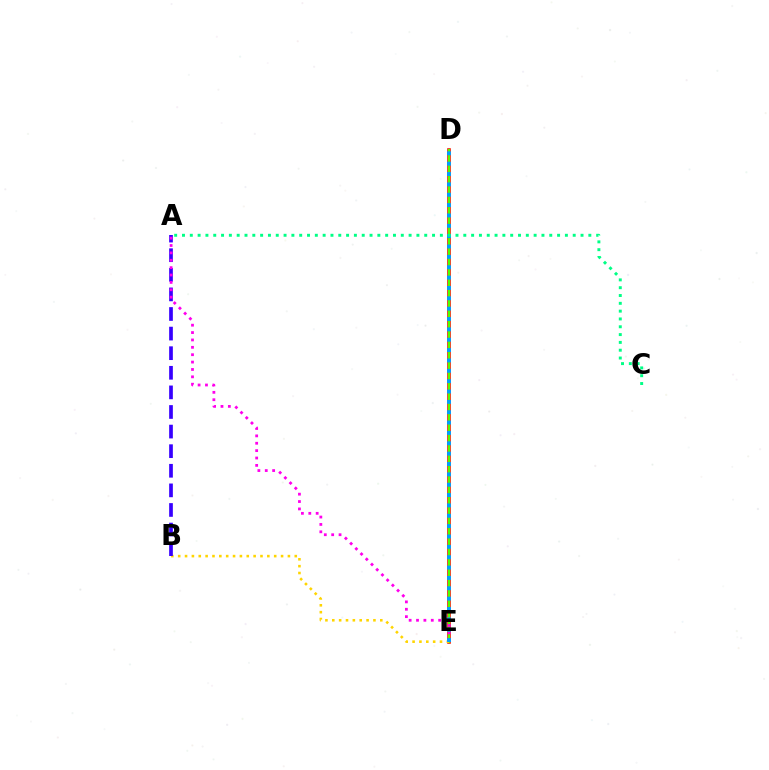{('D', 'E'): [{'color': '#ff0000', 'line_style': 'solid', 'thickness': 2.57}, {'color': '#4fff00', 'line_style': 'solid', 'thickness': 1.64}, {'color': '#009eff', 'line_style': 'dotted', 'thickness': 2.81}], ('B', 'E'): [{'color': '#ffd500', 'line_style': 'dotted', 'thickness': 1.86}], ('A', 'B'): [{'color': '#3700ff', 'line_style': 'dashed', 'thickness': 2.66}], ('A', 'E'): [{'color': '#ff00ed', 'line_style': 'dotted', 'thickness': 2.0}], ('A', 'C'): [{'color': '#00ff86', 'line_style': 'dotted', 'thickness': 2.12}]}